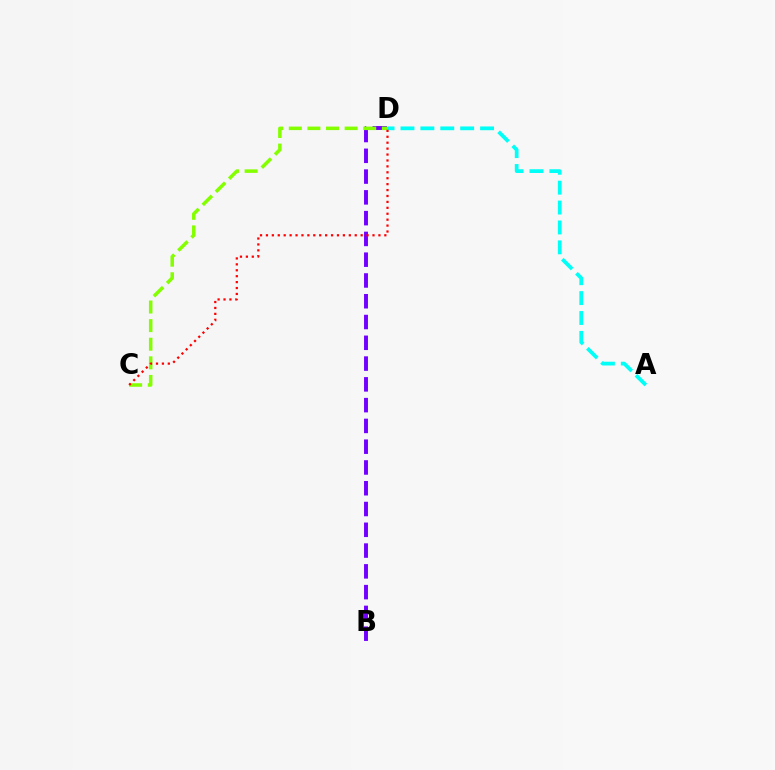{('B', 'D'): [{'color': '#7200ff', 'line_style': 'dashed', 'thickness': 2.82}], ('C', 'D'): [{'color': '#84ff00', 'line_style': 'dashed', 'thickness': 2.53}, {'color': '#ff0000', 'line_style': 'dotted', 'thickness': 1.61}], ('A', 'D'): [{'color': '#00fff6', 'line_style': 'dashed', 'thickness': 2.7}]}